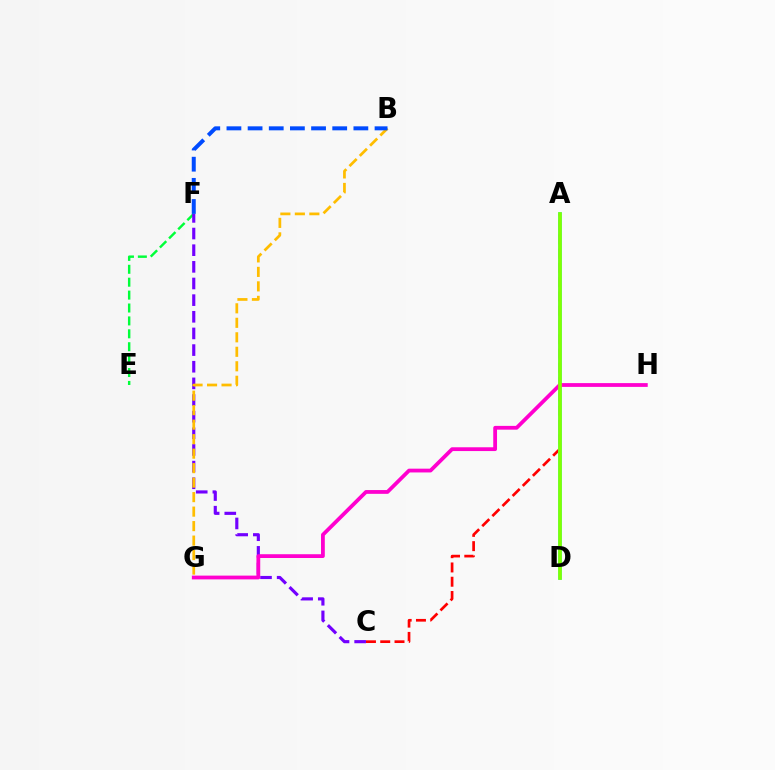{('A', 'C'): [{'color': '#ff0000', 'line_style': 'dashed', 'thickness': 1.94}], ('A', 'D'): [{'color': '#00fff6', 'line_style': 'solid', 'thickness': 2.62}, {'color': '#84ff00', 'line_style': 'solid', 'thickness': 2.64}], ('E', 'F'): [{'color': '#00ff39', 'line_style': 'dashed', 'thickness': 1.75}], ('C', 'F'): [{'color': '#7200ff', 'line_style': 'dashed', 'thickness': 2.26}], ('G', 'H'): [{'color': '#ff00cf', 'line_style': 'solid', 'thickness': 2.72}], ('B', 'G'): [{'color': '#ffbd00', 'line_style': 'dashed', 'thickness': 1.97}], ('B', 'F'): [{'color': '#004bff', 'line_style': 'dashed', 'thickness': 2.87}]}